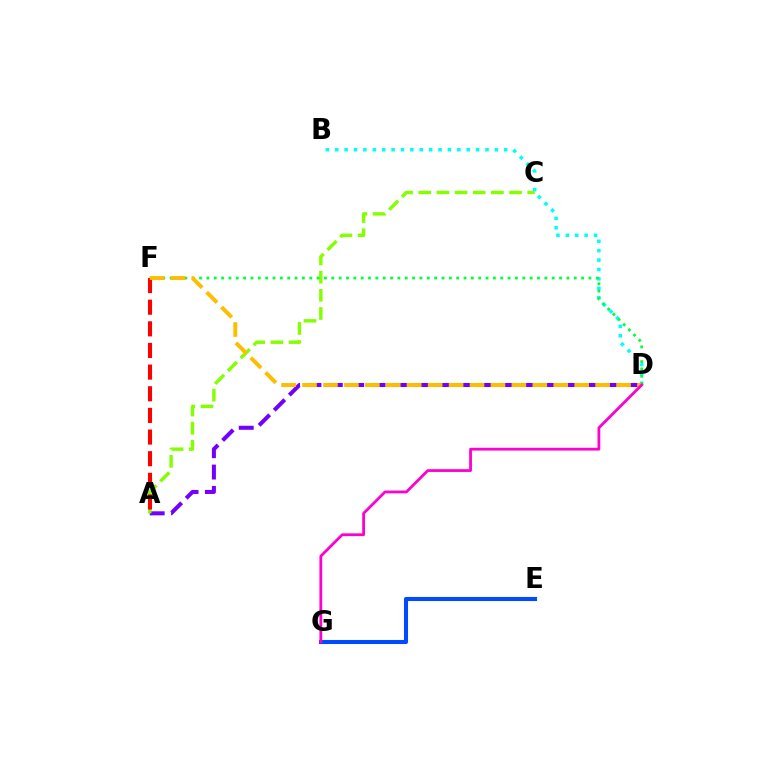{('E', 'G'): [{'color': '#004bff', 'line_style': 'solid', 'thickness': 2.93}], ('A', 'D'): [{'color': '#7200ff', 'line_style': 'dashed', 'thickness': 2.9}], ('A', 'C'): [{'color': '#84ff00', 'line_style': 'dashed', 'thickness': 2.47}], ('B', 'D'): [{'color': '#00fff6', 'line_style': 'dotted', 'thickness': 2.55}], ('D', 'F'): [{'color': '#00ff39', 'line_style': 'dotted', 'thickness': 2.0}, {'color': '#ffbd00', 'line_style': 'dashed', 'thickness': 2.84}], ('A', 'F'): [{'color': '#ff0000', 'line_style': 'dashed', 'thickness': 2.94}], ('D', 'G'): [{'color': '#ff00cf', 'line_style': 'solid', 'thickness': 2.01}]}